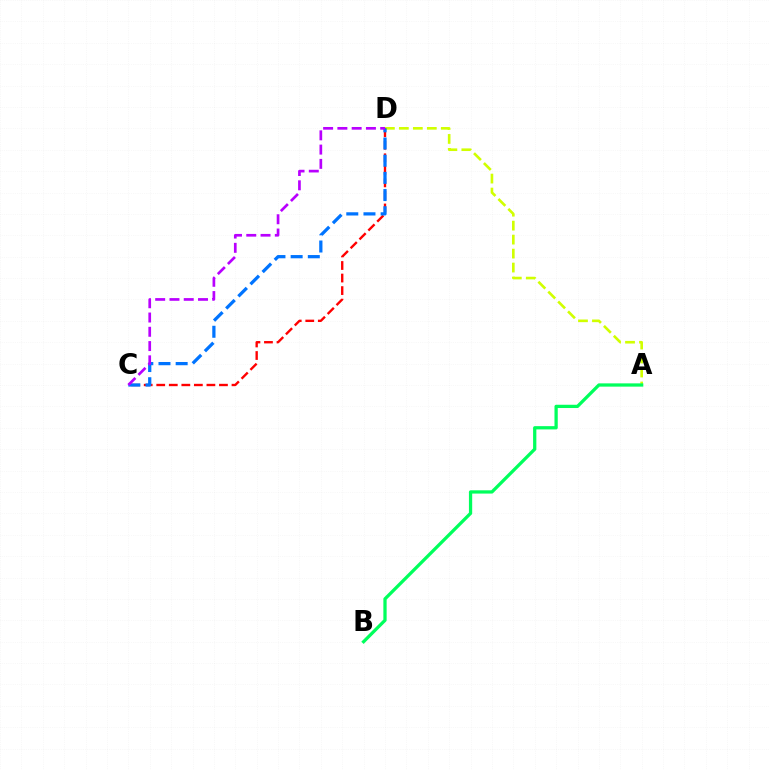{('A', 'D'): [{'color': '#d1ff00', 'line_style': 'dashed', 'thickness': 1.9}], ('C', 'D'): [{'color': '#ff0000', 'line_style': 'dashed', 'thickness': 1.7}, {'color': '#0074ff', 'line_style': 'dashed', 'thickness': 2.33}, {'color': '#b900ff', 'line_style': 'dashed', 'thickness': 1.94}], ('A', 'B'): [{'color': '#00ff5c', 'line_style': 'solid', 'thickness': 2.35}]}